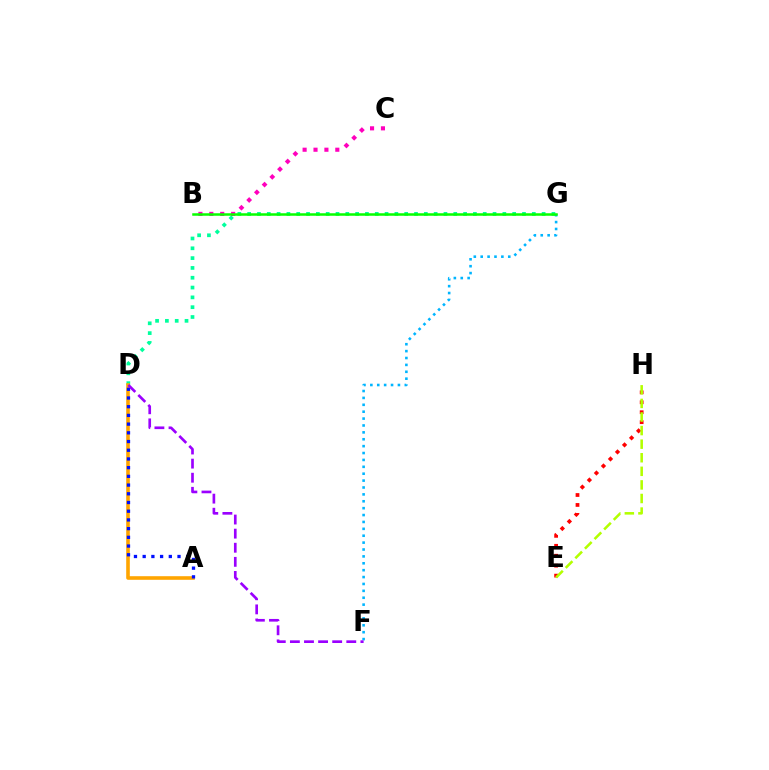{('D', 'G'): [{'color': '#00ff9d', 'line_style': 'dotted', 'thickness': 2.67}], ('A', 'D'): [{'color': '#ffa500', 'line_style': 'solid', 'thickness': 2.59}, {'color': '#0010ff', 'line_style': 'dotted', 'thickness': 2.37}], ('F', 'G'): [{'color': '#00b5ff', 'line_style': 'dotted', 'thickness': 1.87}], ('B', 'C'): [{'color': '#ff00bd', 'line_style': 'dotted', 'thickness': 2.96}], ('D', 'F'): [{'color': '#9b00ff', 'line_style': 'dashed', 'thickness': 1.92}], ('B', 'G'): [{'color': '#08ff00', 'line_style': 'solid', 'thickness': 1.8}], ('E', 'H'): [{'color': '#ff0000', 'line_style': 'dotted', 'thickness': 2.7}, {'color': '#b3ff00', 'line_style': 'dashed', 'thickness': 1.85}]}